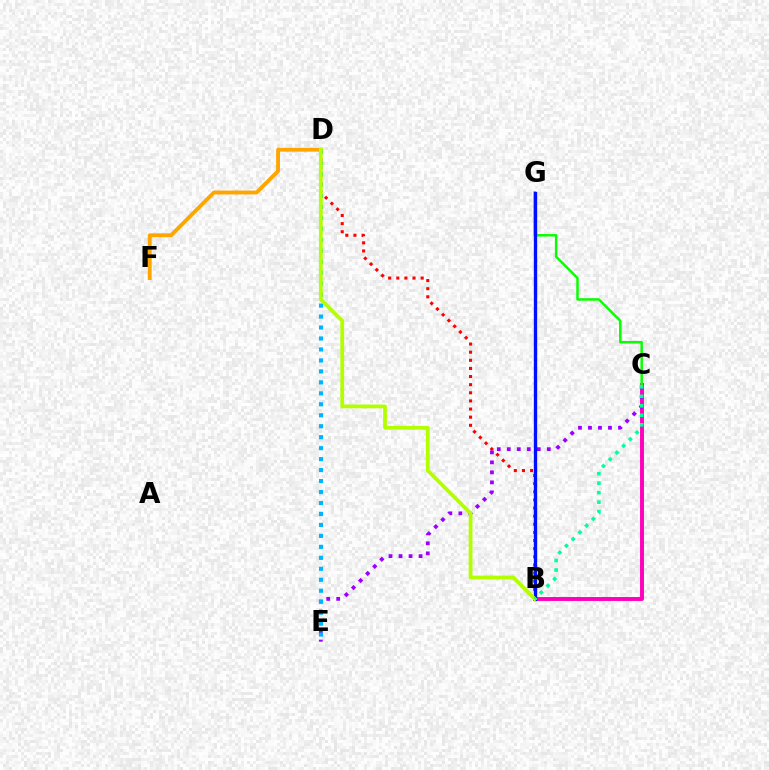{('B', 'C'): [{'color': '#ff00bd', 'line_style': 'solid', 'thickness': 2.82}, {'color': '#00ff9d', 'line_style': 'dotted', 'thickness': 2.58}], ('B', 'D'): [{'color': '#ff0000', 'line_style': 'dotted', 'thickness': 2.21}, {'color': '#b3ff00', 'line_style': 'solid', 'thickness': 2.72}], ('C', 'E'): [{'color': '#9b00ff', 'line_style': 'dotted', 'thickness': 2.72}], ('D', 'F'): [{'color': '#ffa500', 'line_style': 'solid', 'thickness': 2.79}], ('D', 'E'): [{'color': '#00b5ff', 'line_style': 'dotted', 'thickness': 2.98}], ('C', 'G'): [{'color': '#08ff00', 'line_style': 'solid', 'thickness': 1.78}], ('B', 'G'): [{'color': '#0010ff', 'line_style': 'solid', 'thickness': 2.41}]}